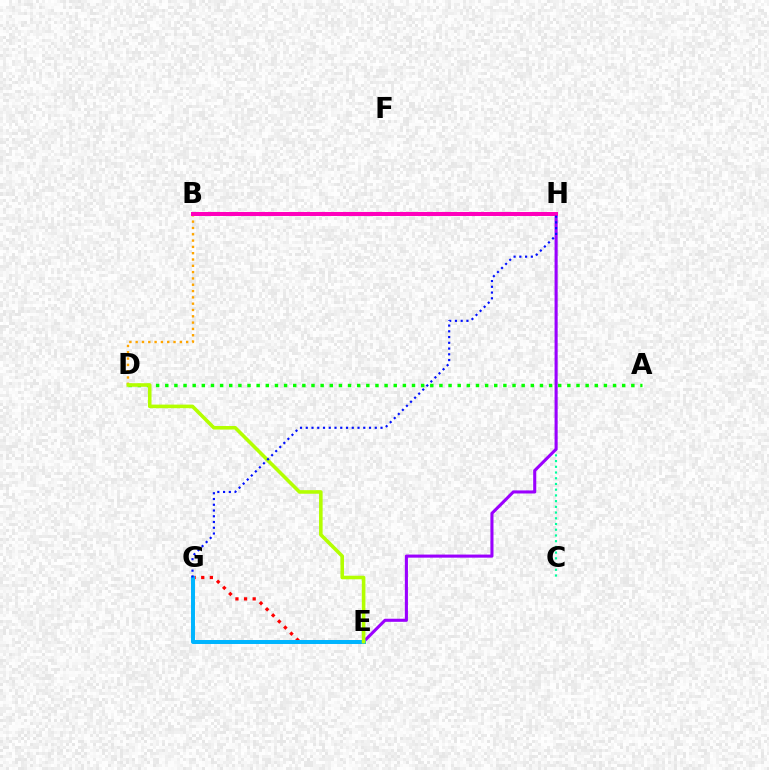{('C', 'H'): [{'color': '#00ff9d', 'line_style': 'dotted', 'thickness': 1.55}], ('A', 'D'): [{'color': '#08ff00', 'line_style': 'dotted', 'thickness': 2.48}], ('E', 'G'): [{'color': '#ff0000', 'line_style': 'dotted', 'thickness': 2.34}, {'color': '#00b5ff', 'line_style': 'solid', 'thickness': 2.86}], ('B', 'D'): [{'color': '#ffa500', 'line_style': 'dotted', 'thickness': 1.71}], ('E', 'H'): [{'color': '#9b00ff', 'line_style': 'solid', 'thickness': 2.22}], ('D', 'E'): [{'color': '#b3ff00', 'line_style': 'solid', 'thickness': 2.58}], ('B', 'H'): [{'color': '#ff00bd', 'line_style': 'solid', 'thickness': 2.88}], ('G', 'H'): [{'color': '#0010ff', 'line_style': 'dotted', 'thickness': 1.56}]}